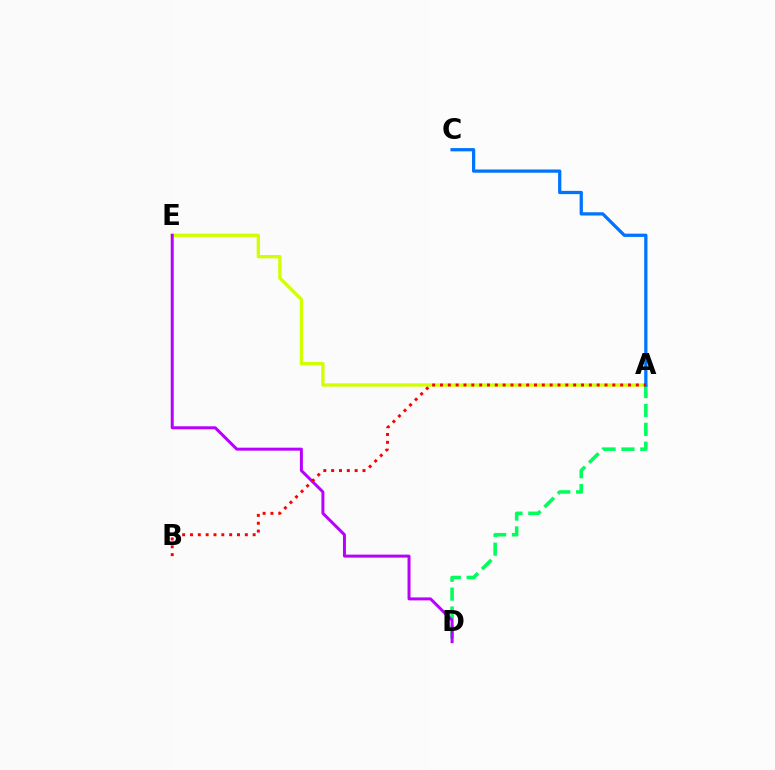{('A', 'E'): [{'color': '#d1ff00', 'line_style': 'solid', 'thickness': 2.37}], ('A', 'D'): [{'color': '#00ff5c', 'line_style': 'dashed', 'thickness': 2.56}], ('D', 'E'): [{'color': '#b900ff', 'line_style': 'solid', 'thickness': 2.15}], ('A', 'C'): [{'color': '#0074ff', 'line_style': 'solid', 'thickness': 2.34}], ('A', 'B'): [{'color': '#ff0000', 'line_style': 'dotted', 'thickness': 2.13}]}